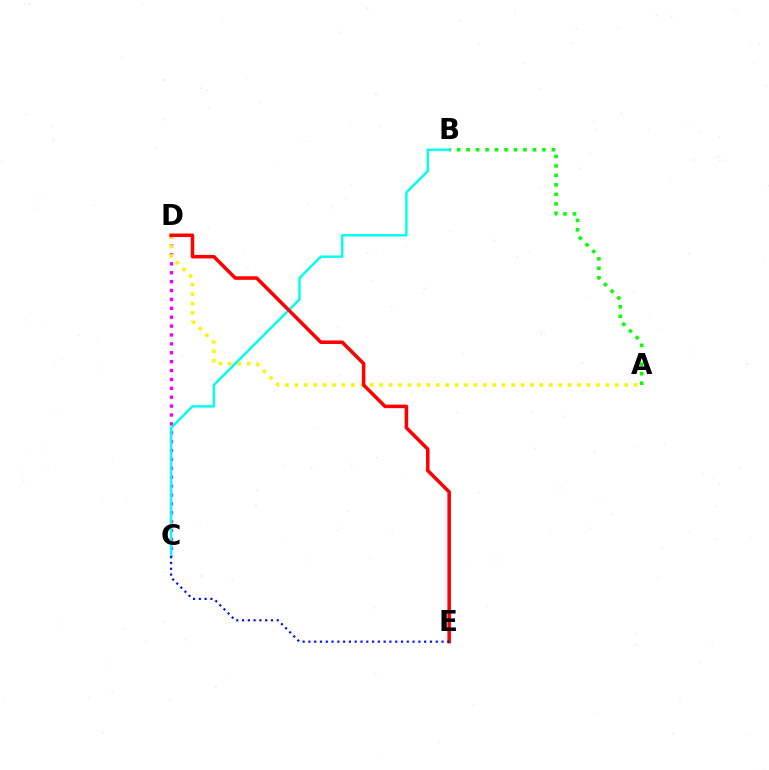{('C', 'D'): [{'color': '#ee00ff', 'line_style': 'dotted', 'thickness': 2.42}], ('A', 'D'): [{'color': '#fcf500', 'line_style': 'dotted', 'thickness': 2.56}], ('A', 'B'): [{'color': '#08ff00', 'line_style': 'dotted', 'thickness': 2.57}], ('B', 'C'): [{'color': '#00fff6', 'line_style': 'solid', 'thickness': 1.75}], ('D', 'E'): [{'color': '#ff0000', 'line_style': 'solid', 'thickness': 2.53}], ('C', 'E'): [{'color': '#0010ff', 'line_style': 'dotted', 'thickness': 1.57}]}